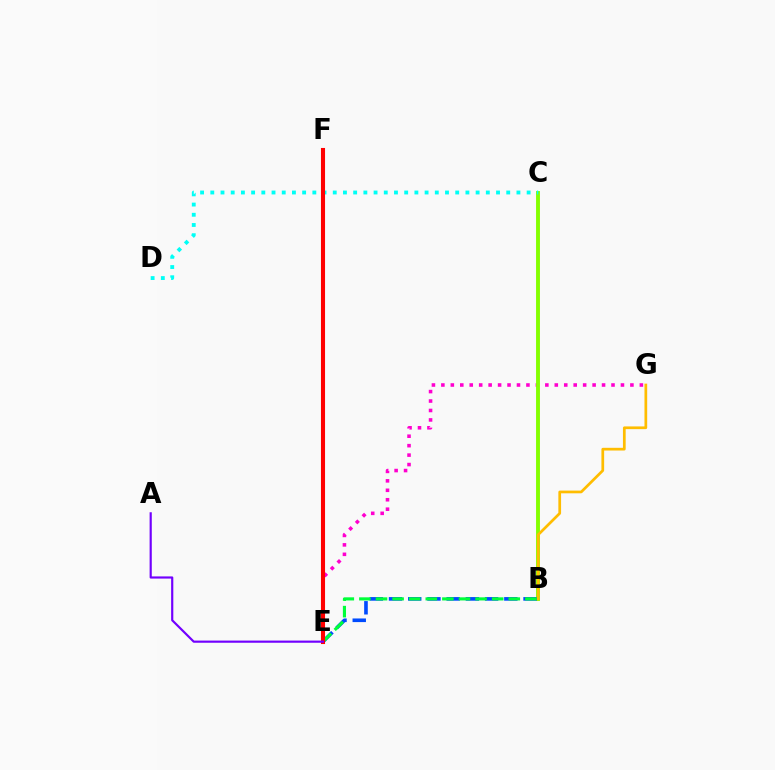{('E', 'G'): [{'color': '#ff00cf', 'line_style': 'dotted', 'thickness': 2.57}], ('B', 'C'): [{'color': '#84ff00', 'line_style': 'solid', 'thickness': 2.79}], ('C', 'D'): [{'color': '#00fff6', 'line_style': 'dotted', 'thickness': 2.77}], ('B', 'E'): [{'color': '#004bff', 'line_style': 'dashed', 'thickness': 2.61}, {'color': '#00ff39', 'line_style': 'dashed', 'thickness': 2.26}], ('B', 'G'): [{'color': '#ffbd00', 'line_style': 'solid', 'thickness': 1.96}], ('E', 'F'): [{'color': '#ff0000', 'line_style': 'solid', 'thickness': 2.94}], ('A', 'E'): [{'color': '#7200ff', 'line_style': 'solid', 'thickness': 1.56}]}